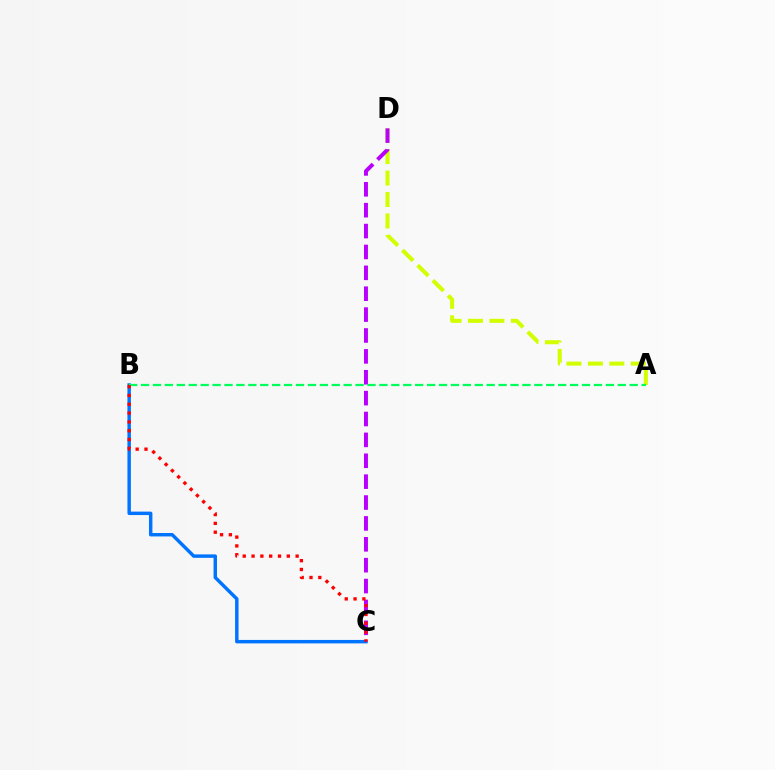{('B', 'C'): [{'color': '#0074ff', 'line_style': 'solid', 'thickness': 2.48}, {'color': '#ff0000', 'line_style': 'dotted', 'thickness': 2.39}], ('A', 'D'): [{'color': '#d1ff00', 'line_style': 'dashed', 'thickness': 2.91}], ('C', 'D'): [{'color': '#b900ff', 'line_style': 'dashed', 'thickness': 2.84}], ('A', 'B'): [{'color': '#00ff5c', 'line_style': 'dashed', 'thickness': 1.62}]}